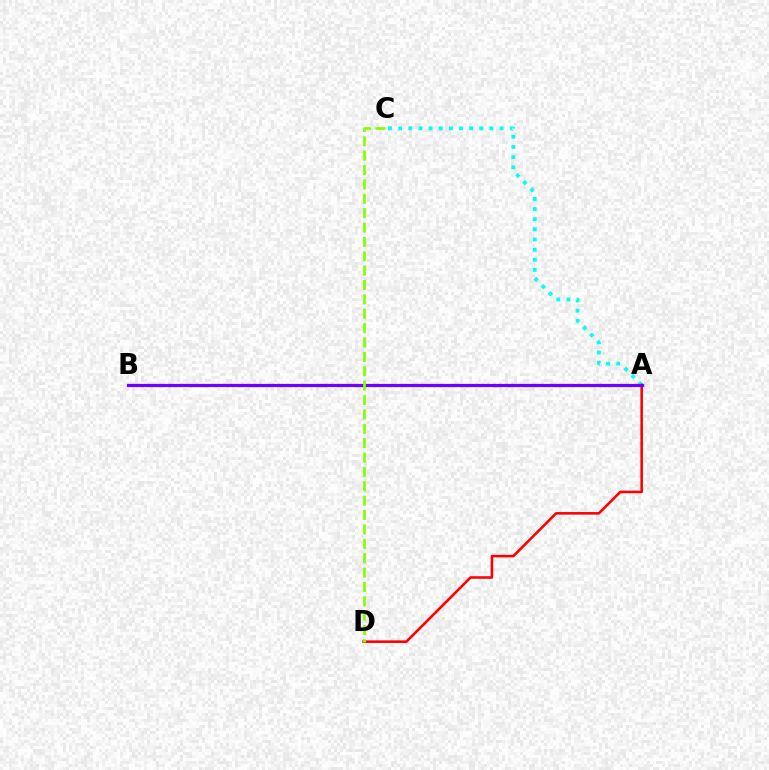{('A', 'C'): [{'color': '#00fff6', 'line_style': 'dotted', 'thickness': 2.76}], ('A', 'D'): [{'color': '#ff0000', 'line_style': 'solid', 'thickness': 1.85}], ('A', 'B'): [{'color': '#7200ff', 'line_style': 'solid', 'thickness': 2.32}], ('C', 'D'): [{'color': '#84ff00', 'line_style': 'dashed', 'thickness': 1.95}]}